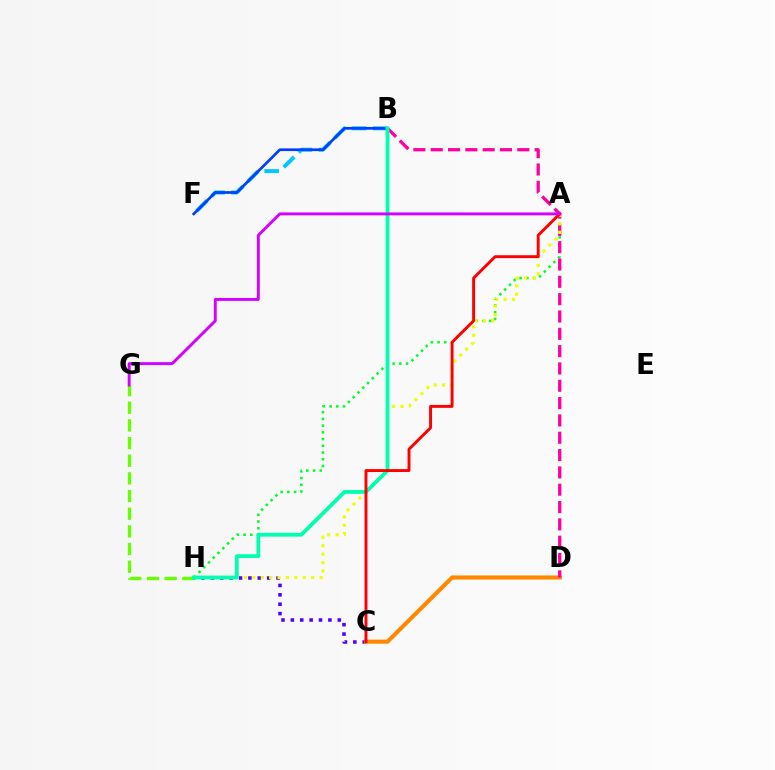{('C', 'H'): [{'color': '#4f00ff', 'line_style': 'dotted', 'thickness': 2.55}], ('A', 'H'): [{'color': '#00ff27', 'line_style': 'dotted', 'thickness': 1.83}, {'color': '#eeff00', 'line_style': 'dotted', 'thickness': 2.28}], ('C', 'D'): [{'color': '#ff8800', 'line_style': 'solid', 'thickness': 2.96}], ('B', 'D'): [{'color': '#ff00a0', 'line_style': 'dashed', 'thickness': 2.35}], ('B', 'F'): [{'color': '#00c7ff', 'line_style': 'dashed', 'thickness': 2.86}, {'color': '#003fff', 'line_style': 'solid', 'thickness': 1.95}], ('G', 'H'): [{'color': '#66ff00', 'line_style': 'dashed', 'thickness': 2.4}], ('B', 'H'): [{'color': '#00ffaf', 'line_style': 'solid', 'thickness': 2.74}], ('A', 'C'): [{'color': '#ff0000', 'line_style': 'solid', 'thickness': 2.1}], ('A', 'G'): [{'color': '#d600ff', 'line_style': 'solid', 'thickness': 2.1}]}